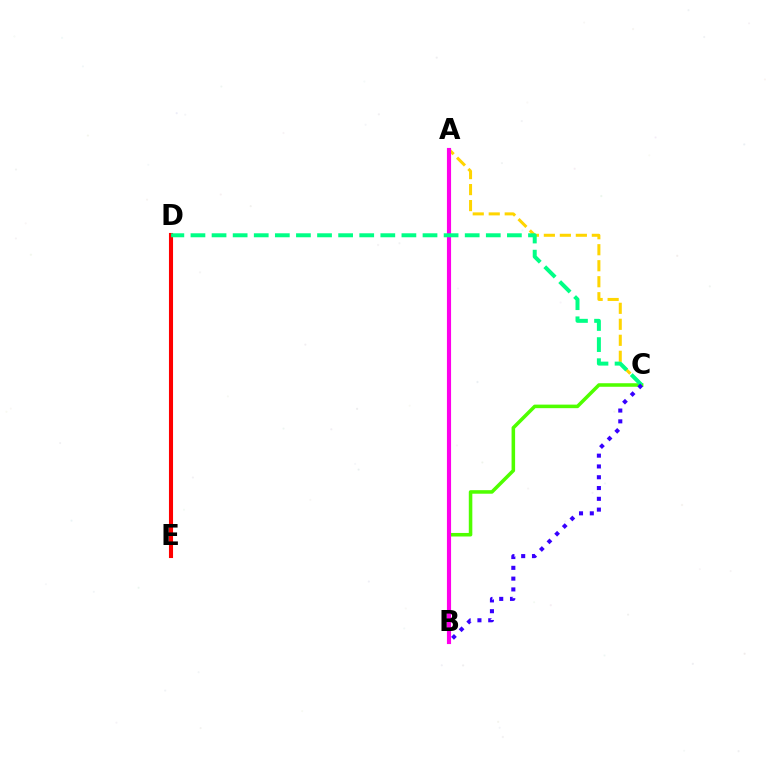{('D', 'E'): [{'color': '#ff0000', 'line_style': 'solid', 'thickness': 2.94}], ('A', 'C'): [{'color': '#ffd500', 'line_style': 'dashed', 'thickness': 2.17}], ('A', 'B'): [{'color': '#009eff', 'line_style': 'solid', 'thickness': 1.89}, {'color': '#ff00ed', 'line_style': 'solid', 'thickness': 2.97}], ('B', 'C'): [{'color': '#4fff00', 'line_style': 'solid', 'thickness': 2.55}, {'color': '#3700ff', 'line_style': 'dotted', 'thickness': 2.93}], ('C', 'D'): [{'color': '#00ff86', 'line_style': 'dashed', 'thickness': 2.87}]}